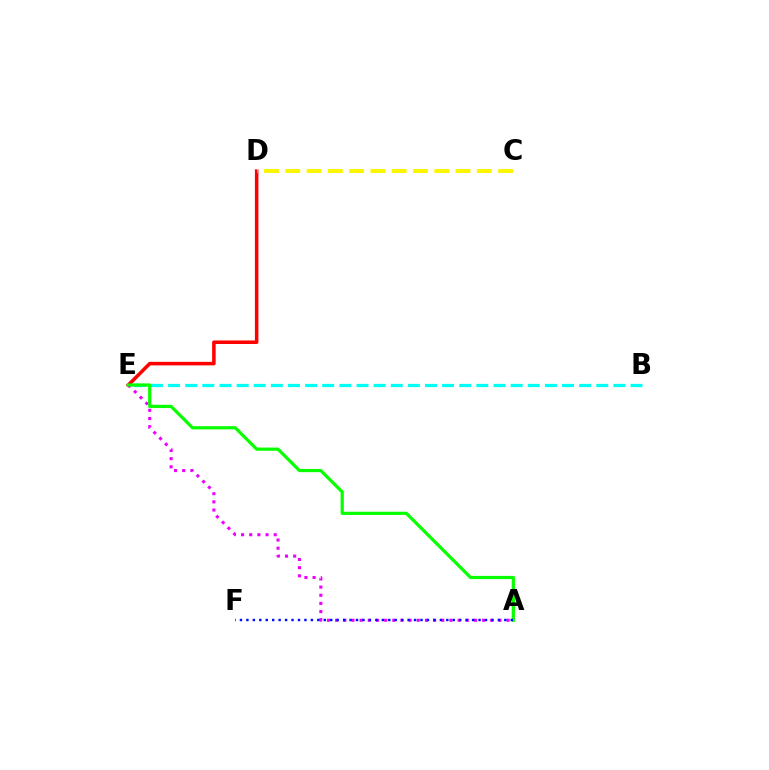{('B', 'E'): [{'color': '#00fff6', 'line_style': 'dashed', 'thickness': 2.33}], ('D', 'E'): [{'color': '#ff0000', 'line_style': 'solid', 'thickness': 2.53}], ('C', 'D'): [{'color': '#fcf500', 'line_style': 'dashed', 'thickness': 2.89}], ('A', 'E'): [{'color': '#ee00ff', 'line_style': 'dotted', 'thickness': 2.22}, {'color': '#08ff00', 'line_style': 'solid', 'thickness': 2.31}], ('A', 'F'): [{'color': '#0010ff', 'line_style': 'dotted', 'thickness': 1.75}]}